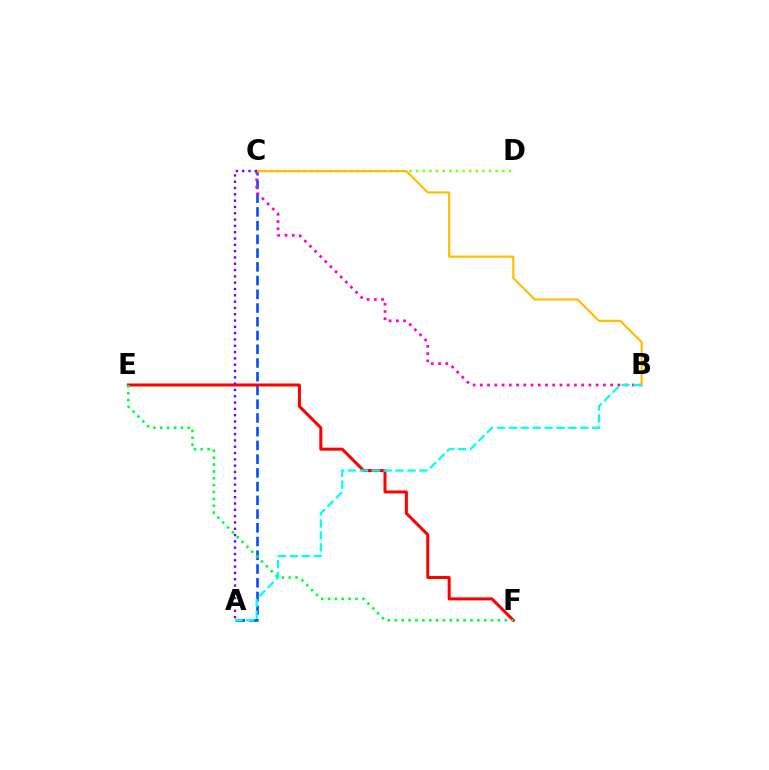{('C', 'D'): [{'color': '#84ff00', 'line_style': 'dotted', 'thickness': 1.8}], ('A', 'C'): [{'color': '#004bff', 'line_style': 'dashed', 'thickness': 1.87}, {'color': '#7200ff', 'line_style': 'dotted', 'thickness': 1.71}], ('E', 'F'): [{'color': '#ff0000', 'line_style': 'solid', 'thickness': 2.17}, {'color': '#00ff39', 'line_style': 'dotted', 'thickness': 1.87}], ('B', 'C'): [{'color': '#ff00cf', 'line_style': 'dotted', 'thickness': 1.97}, {'color': '#ffbd00', 'line_style': 'solid', 'thickness': 1.56}], ('A', 'B'): [{'color': '#00fff6', 'line_style': 'dashed', 'thickness': 1.62}]}